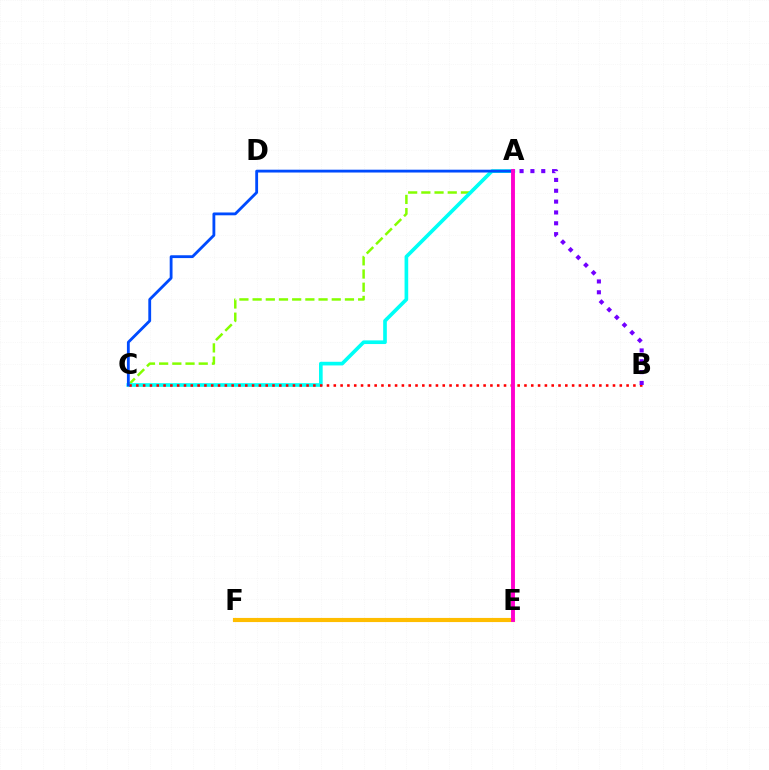{('A', 'C'): [{'color': '#84ff00', 'line_style': 'dashed', 'thickness': 1.79}, {'color': '#00fff6', 'line_style': 'solid', 'thickness': 2.63}, {'color': '#004bff', 'line_style': 'solid', 'thickness': 2.03}], ('B', 'C'): [{'color': '#ff0000', 'line_style': 'dotted', 'thickness': 1.85}], ('E', 'F'): [{'color': '#ffbd00', 'line_style': 'solid', 'thickness': 2.97}], ('A', 'B'): [{'color': '#7200ff', 'line_style': 'dotted', 'thickness': 2.94}], ('A', 'E'): [{'color': '#00ff39', 'line_style': 'dashed', 'thickness': 1.69}, {'color': '#ff00cf', 'line_style': 'solid', 'thickness': 2.79}]}